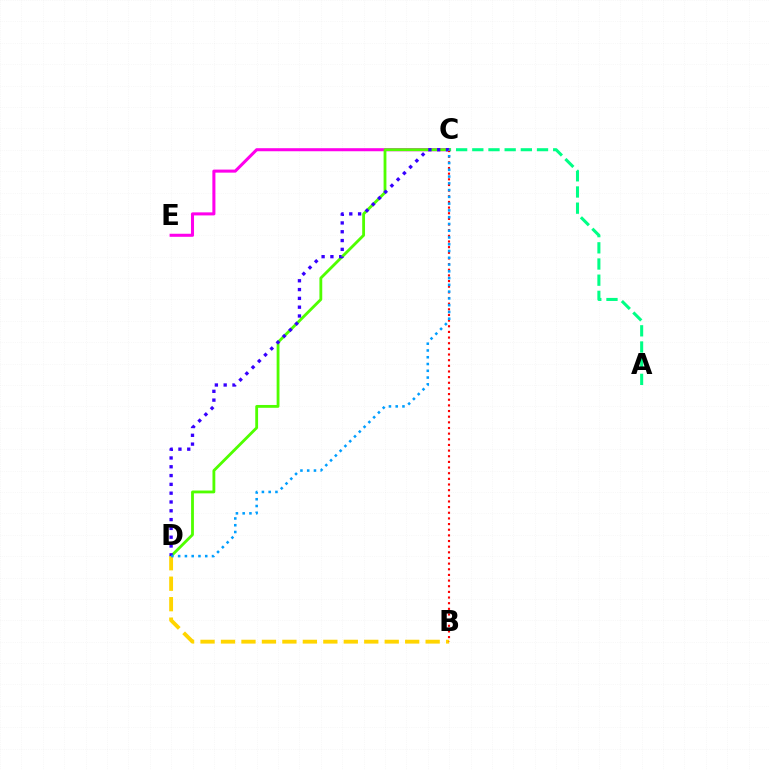{('C', 'E'): [{'color': '#ff00ed', 'line_style': 'solid', 'thickness': 2.2}], ('A', 'C'): [{'color': '#00ff86', 'line_style': 'dashed', 'thickness': 2.2}], ('C', 'D'): [{'color': '#4fff00', 'line_style': 'solid', 'thickness': 2.03}, {'color': '#3700ff', 'line_style': 'dotted', 'thickness': 2.39}, {'color': '#009eff', 'line_style': 'dotted', 'thickness': 1.84}], ('B', 'D'): [{'color': '#ffd500', 'line_style': 'dashed', 'thickness': 2.78}], ('B', 'C'): [{'color': '#ff0000', 'line_style': 'dotted', 'thickness': 1.54}]}